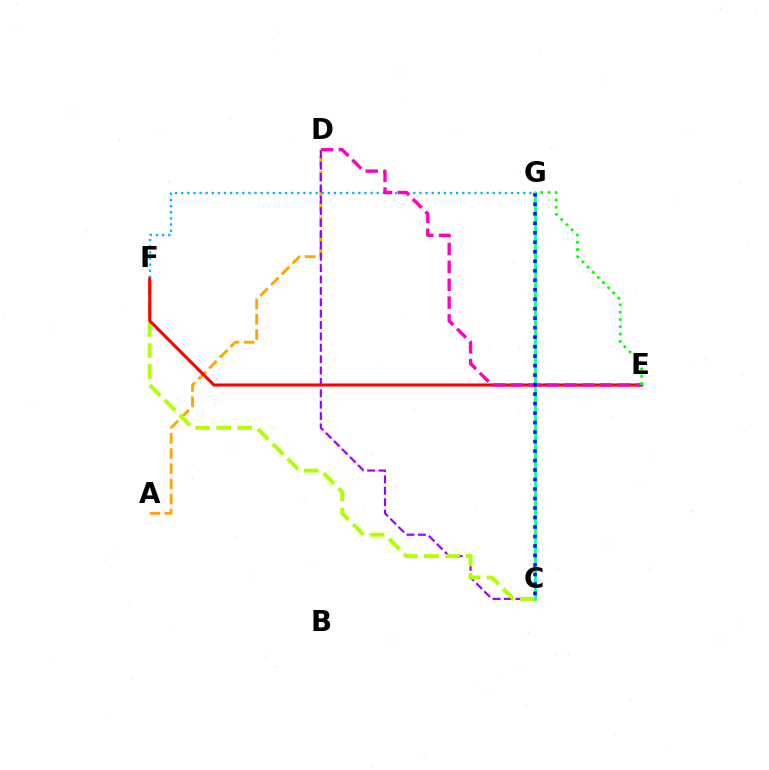{('A', 'D'): [{'color': '#ffa500', 'line_style': 'dashed', 'thickness': 2.06}], ('C', 'G'): [{'color': '#00ff9d', 'line_style': 'solid', 'thickness': 1.96}, {'color': '#0010ff', 'line_style': 'dotted', 'thickness': 2.58}], ('C', 'D'): [{'color': '#9b00ff', 'line_style': 'dashed', 'thickness': 1.55}], ('C', 'F'): [{'color': '#b3ff00', 'line_style': 'dashed', 'thickness': 2.86}], ('E', 'F'): [{'color': '#ff0000', 'line_style': 'solid', 'thickness': 2.22}], ('F', 'G'): [{'color': '#00b5ff', 'line_style': 'dotted', 'thickness': 1.66}], ('D', 'E'): [{'color': '#ff00bd', 'line_style': 'dashed', 'thickness': 2.42}], ('E', 'G'): [{'color': '#08ff00', 'line_style': 'dotted', 'thickness': 1.98}]}